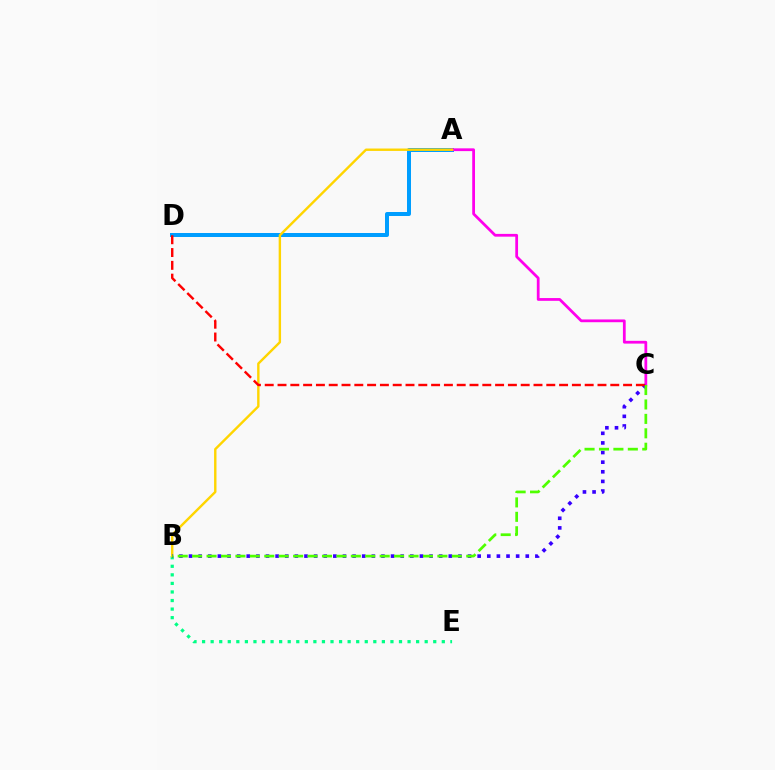{('A', 'D'): [{'color': '#009eff', 'line_style': 'solid', 'thickness': 2.88}], ('A', 'C'): [{'color': '#ff00ed', 'line_style': 'solid', 'thickness': 1.99}], ('B', 'E'): [{'color': '#00ff86', 'line_style': 'dotted', 'thickness': 2.33}], ('A', 'B'): [{'color': '#ffd500', 'line_style': 'solid', 'thickness': 1.73}], ('B', 'C'): [{'color': '#3700ff', 'line_style': 'dotted', 'thickness': 2.61}, {'color': '#4fff00', 'line_style': 'dashed', 'thickness': 1.96}], ('C', 'D'): [{'color': '#ff0000', 'line_style': 'dashed', 'thickness': 1.74}]}